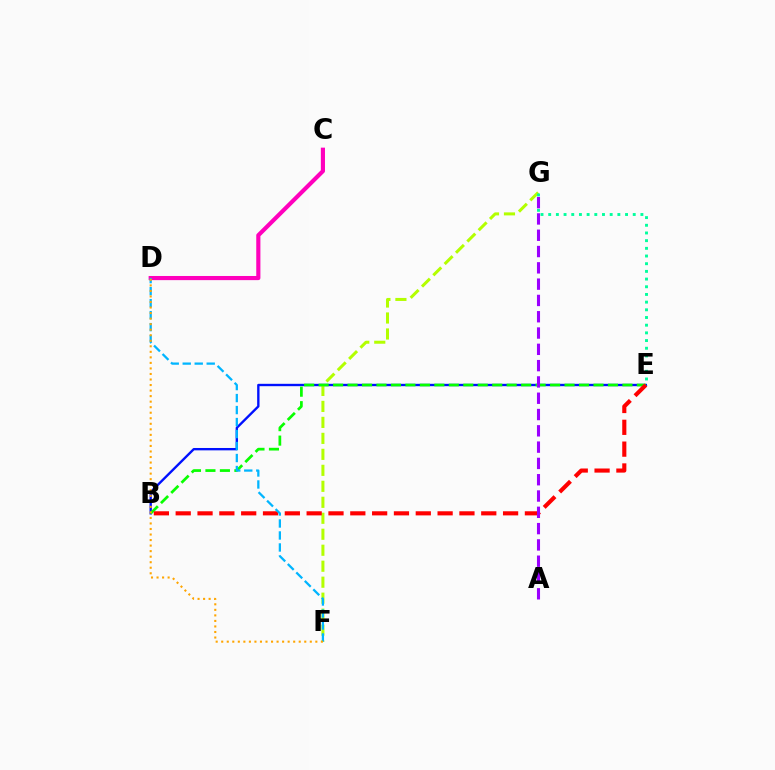{('B', 'E'): [{'color': '#0010ff', 'line_style': 'solid', 'thickness': 1.7}, {'color': '#08ff00', 'line_style': 'dashed', 'thickness': 1.97}, {'color': '#ff0000', 'line_style': 'dashed', 'thickness': 2.96}], ('F', 'G'): [{'color': '#b3ff00', 'line_style': 'dashed', 'thickness': 2.17}], ('E', 'G'): [{'color': '#00ff9d', 'line_style': 'dotted', 'thickness': 2.09}], ('C', 'D'): [{'color': '#ff00bd', 'line_style': 'solid', 'thickness': 2.98}], ('A', 'G'): [{'color': '#9b00ff', 'line_style': 'dashed', 'thickness': 2.21}], ('D', 'F'): [{'color': '#00b5ff', 'line_style': 'dashed', 'thickness': 1.63}, {'color': '#ffa500', 'line_style': 'dotted', 'thickness': 1.5}]}